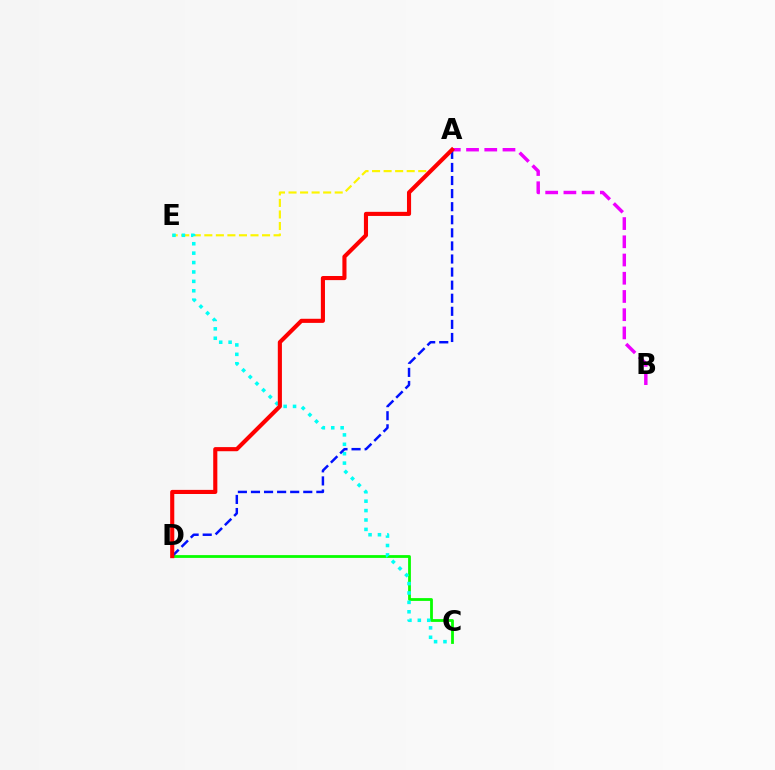{('A', 'E'): [{'color': '#fcf500', 'line_style': 'dashed', 'thickness': 1.57}], ('A', 'B'): [{'color': '#ee00ff', 'line_style': 'dashed', 'thickness': 2.48}], ('C', 'D'): [{'color': '#08ff00', 'line_style': 'solid', 'thickness': 2.02}], ('C', 'E'): [{'color': '#00fff6', 'line_style': 'dotted', 'thickness': 2.56}], ('A', 'D'): [{'color': '#0010ff', 'line_style': 'dashed', 'thickness': 1.78}, {'color': '#ff0000', 'line_style': 'solid', 'thickness': 2.96}]}